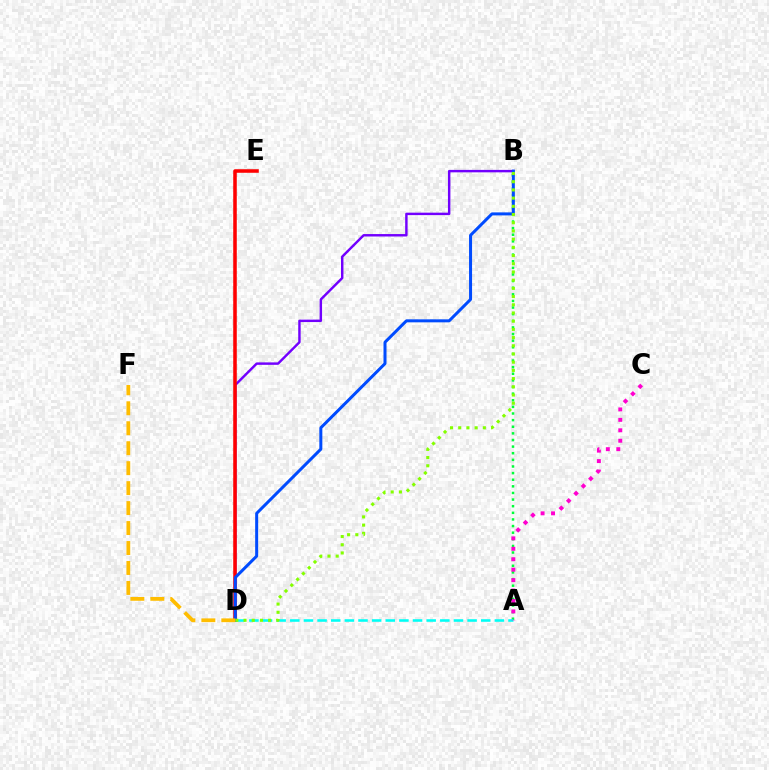{('B', 'D'): [{'color': '#7200ff', 'line_style': 'solid', 'thickness': 1.76}, {'color': '#004bff', 'line_style': 'solid', 'thickness': 2.16}, {'color': '#84ff00', 'line_style': 'dotted', 'thickness': 2.23}], ('A', 'B'): [{'color': '#00ff39', 'line_style': 'dotted', 'thickness': 1.8}], ('D', 'E'): [{'color': '#ff0000', 'line_style': 'solid', 'thickness': 2.56}], ('A', 'D'): [{'color': '#00fff6', 'line_style': 'dashed', 'thickness': 1.85}], ('A', 'C'): [{'color': '#ff00cf', 'line_style': 'dotted', 'thickness': 2.84}], ('D', 'F'): [{'color': '#ffbd00', 'line_style': 'dashed', 'thickness': 2.71}]}